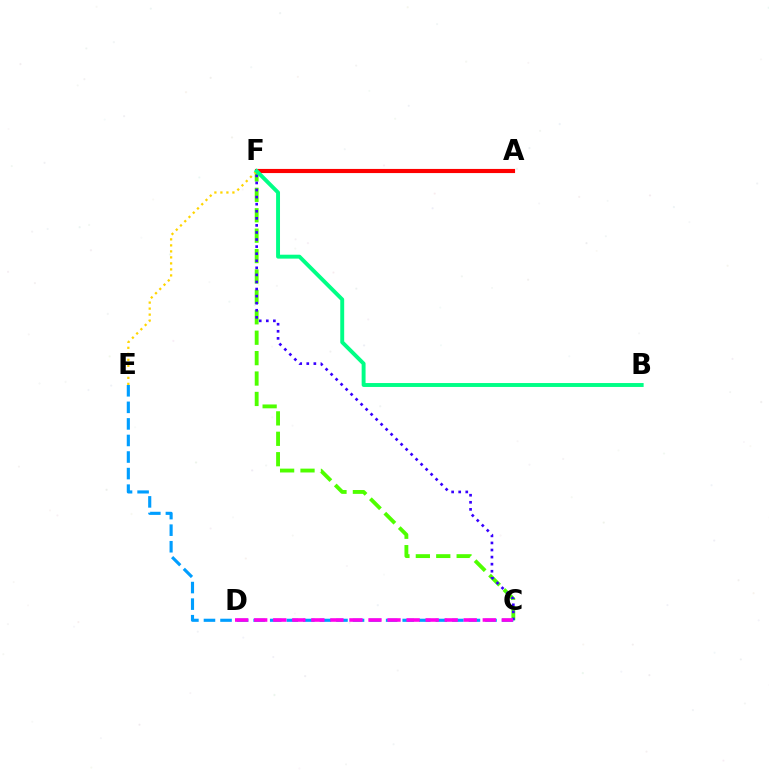{('C', 'F'): [{'color': '#4fff00', 'line_style': 'dashed', 'thickness': 2.77}, {'color': '#3700ff', 'line_style': 'dotted', 'thickness': 1.92}], ('A', 'F'): [{'color': '#ff0000', 'line_style': 'solid', 'thickness': 2.98}], ('C', 'E'): [{'color': '#009eff', 'line_style': 'dashed', 'thickness': 2.25}], ('C', 'D'): [{'color': '#ff00ed', 'line_style': 'dashed', 'thickness': 2.59}], ('E', 'F'): [{'color': '#ffd500', 'line_style': 'dotted', 'thickness': 1.63}], ('B', 'F'): [{'color': '#00ff86', 'line_style': 'solid', 'thickness': 2.82}]}